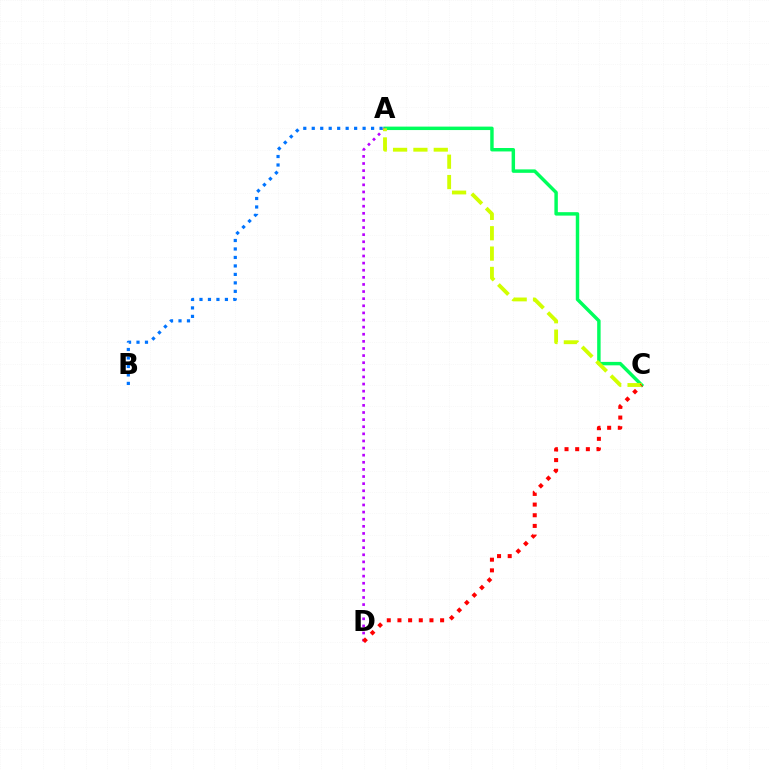{('A', 'C'): [{'color': '#00ff5c', 'line_style': 'solid', 'thickness': 2.48}, {'color': '#d1ff00', 'line_style': 'dashed', 'thickness': 2.77}], ('A', 'D'): [{'color': '#b900ff', 'line_style': 'dotted', 'thickness': 1.93}], ('C', 'D'): [{'color': '#ff0000', 'line_style': 'dotted', 'thickness': 2.9}], ('A', 'B'): [{'color': '#0074ff', 'line_style': 'dotted', 'thickness': 2.3}]}